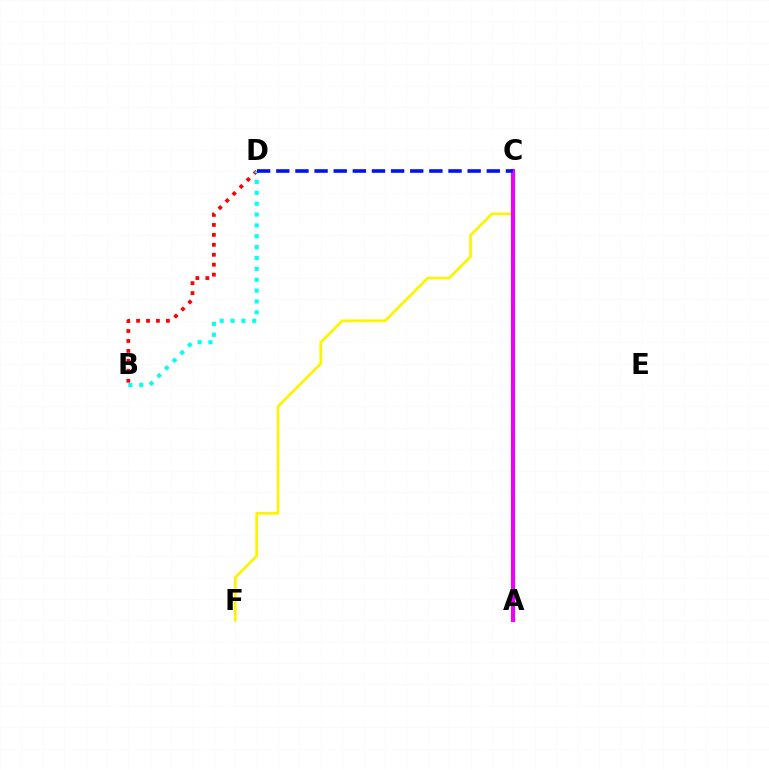{('B', 'D'): [{'color': '#ff0000', 'line_style': 'dotted', 'thickness': 2.7}, {'color': '#00fff6', 'line_style': 'dotted', 'thickness': 2.95}], ('A', 'C'): [{'color': '#08ff00', 'line_style': 'solid', 'thickness': 2.46}, {'color': '#ee00ff', 'line_style': 'solid', 'thickness': 2.93}], ('C', 'F'): [{'color': '#fcf500', 'line_style': 'solid', 'thickness': 1.99}], ('C', 'D'): [{'color': '#0010ff', 'line_style': 'dashed', 'thickness': 2.6}]}